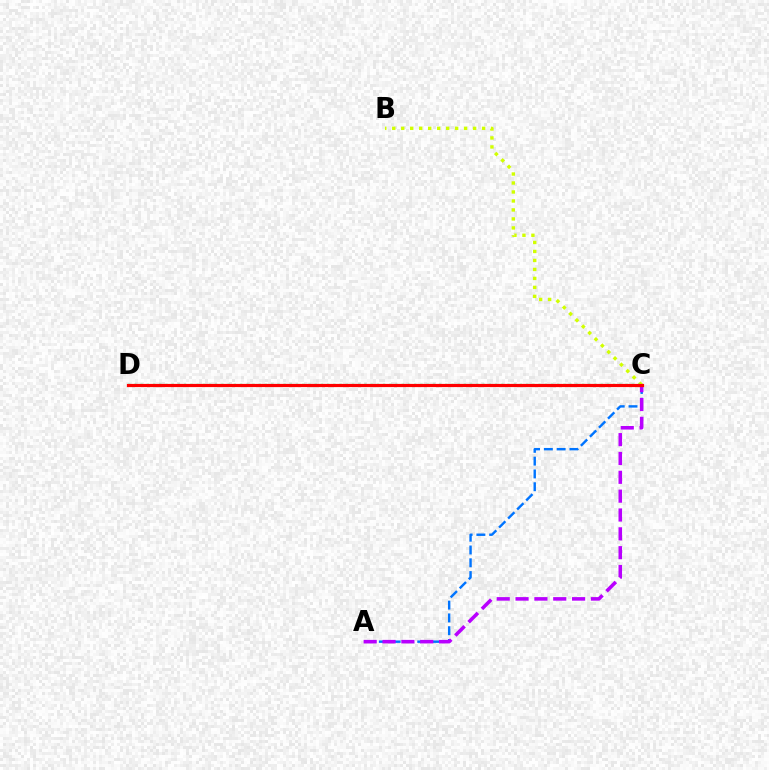{('A', 'C'): [{'color': '#0074ff', 'line_style': 'dashed', 'thickness': 1.74}, {'color': '#b900ff', 'line_style': 'dashed', 'thickness': 2.56}], ('B', 'C'): [{'color': '#d1ff00', 'line_style': 'dotted', 'thickness': 2.44}], ('C', 'D'): [{'color': '#00ff5c', 'line_style': 'dotted', 'thickness': 1.69}, {'color': '#ff0000', 'line_style': 'solid', 'thickness': 2.29}]}